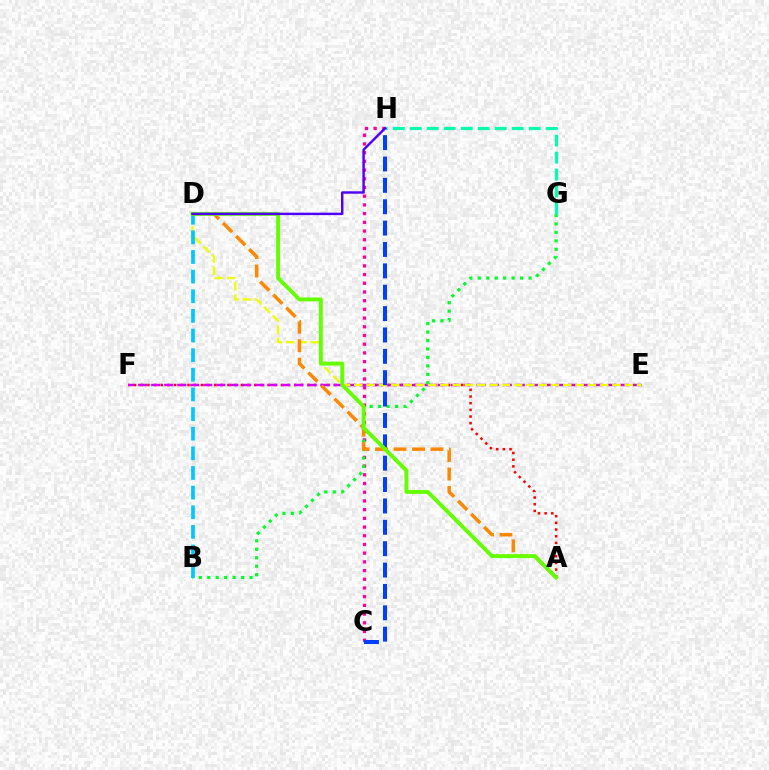{('A', 'F'): [{'color': '#ff0000', 'line_style': 'dotted', 'thickness': 1.81}], ('C', 'H'): [{'color': '#ff00a0', 'line_style': 'dotted', 'thickness': 2.37}, {'color': '#003fff', 'line_style': 'dashed', 'thickness': 2.9}], ('E', 'F'): [{'color': '#d600ff', 'line_style': 'dashed', 'thickness': 1.77}], ('B', 'G'): [{'color': '#00ff27', 'line_style': 'dotted', 'thickness': 2.3}], ('D', 'E'): [{'color': '#eeff00', 'line_style': 'dashed', 'thickness': 1.67}], ('G', 'H'): [{'color': '#00ffaf', 'line_style': 'dashed', 'thickness': 2.31}], ('A', 'D'): [{'color': '#ff8800', 'line_style': 'dashed', 'thickness': 2.51}, {'color': '#66ff00', 'line_style': 'solid', 'thickness': 2.81}], ('B', 'D'): [{'color': '#00c7ff', 'line_style': 'dashed', 'thickness': 2.67}], ('D', 'H'): [{'color': '#4f00ff', 'line_style': 'solid', 'thickness': 1.75}]}